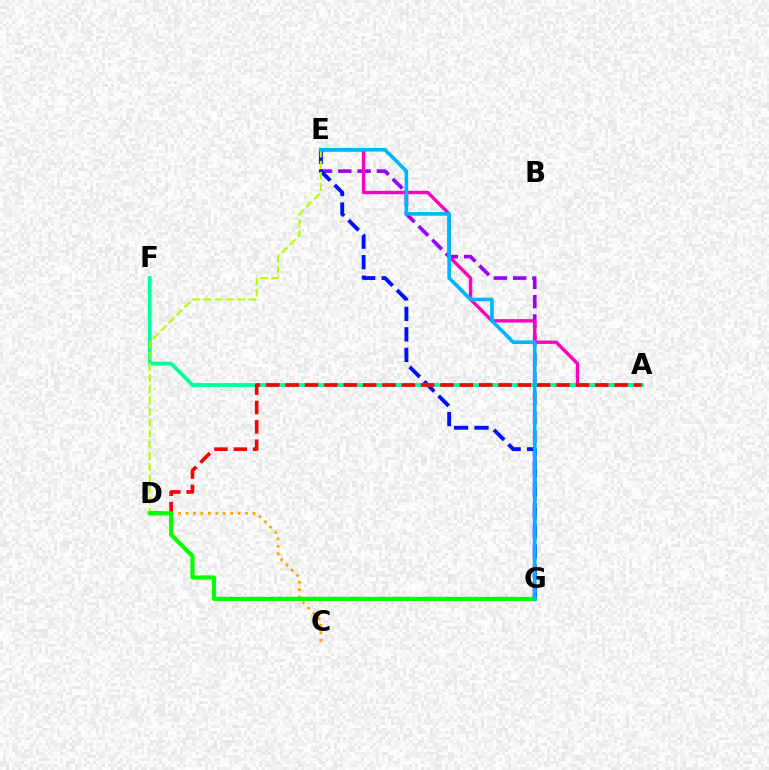{('C', 'D'): [{'color': '#ffa500', 'line_style': 'dotted', 'thickness': 2.02}], ('E', 'G'): [{'color': '#9b00ff', 'line_style': 'dashed', 'thickness': 2.62}, {'color': '#0010ff', 'line_style': 'dashed', 'thickness': 2.78}, {'color': '#00b5ff', 'line_style': 'solid', 'thickness': 2.61}], ('A', 'E'): [{'color': '#ff00bd', 'line_style': 'solid', 'thickness': 2.43}], ('A', 'F'): [{'color': '#00ff9d', 'line_style': 'solid', 'thickness': 2.73}], ('D', 'E'): [{'color': '#b3ff00', 'line_style': 'dashed', 'thickness': 1.51}], ('A', 'D'): [{'color': '#ff0000', 'line_style': 'dashed', 'thickness': 2.63}], ('D', 'G'): [{'color': '#08ff00', 'line_style': 'solid', 'thickness': 3.0}]}